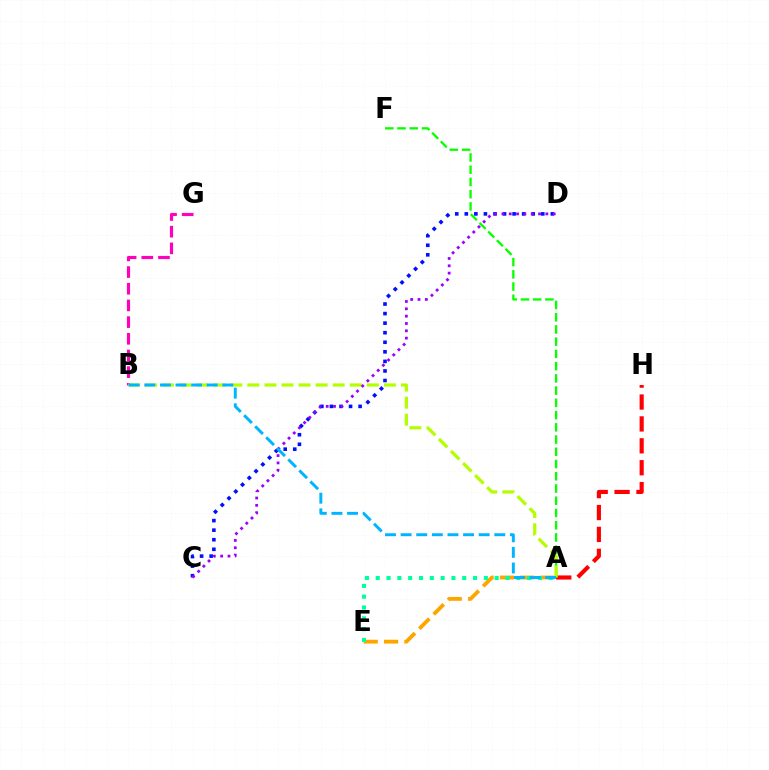{('A', 'H'): [{'color': '#ff0000', 'line_style': 'dashed', 'thickness': 2.97}], ('A', 'F'): [{'color': '#08ff00', 'line_style': 'dashed', 'thickness': 1.66}], ('B', 'G'): [{'color': '#ff00bd', 'line_style': 'dashed', 'thickness': 2.27}], ('A', 'E'): [{'color': '#ffa500', 'line_style': 'dashed', 'thickness': 2.76}, {'color': '#00ff9d', 'line_style': 'dotted', 'thickness': 2.94}], ('C', 'D'): [{'color': '#0010ff', 'line_style': 'dotted', 'thickness': 2.6}, {'color': '#9b00ff', 'line_style': 'dotted', 'thickness': 1.99}], ('A', 'B'): [{'color': '#b3ff00', 'line_style': 'dashed', 'thickness': 2.32}, {'color': '#00b5ff', 'line_style': 'dashed', 'thickness': 2.12}]}